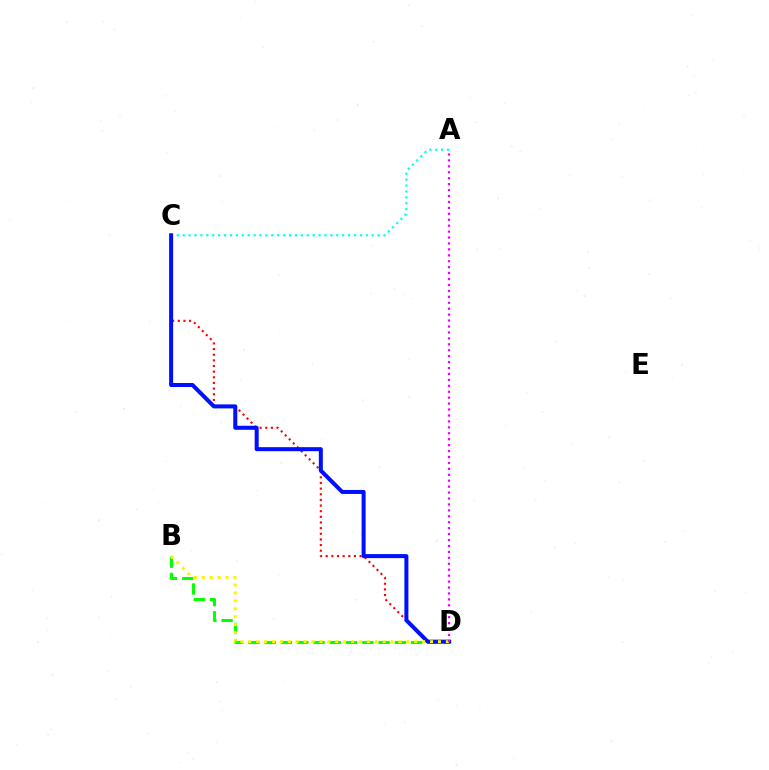{('B', 'D'): [{'color': '#08ff00', 'line_style': 'dashed', 'thickness': 2.21}, {'color': '#fcf500', 'line_style': 'dotted', 'thickness': 2.15}], ('A', 'C'): [{'color': '#00fff6', 'line_style': 'dotted', 'thickness': 1.6}], ('C', 'D'): [{'color': '#ff0000', 'line_style': 'dotted', 'thickness': 1.53}, {'color': '#0010ff', 'line_style': 'solid', 'thickness': 2.9}], ('A', 'D'): [{'color': '#ee00ff', 'line_style': 'dotted', 'thickness': 1.61}]}